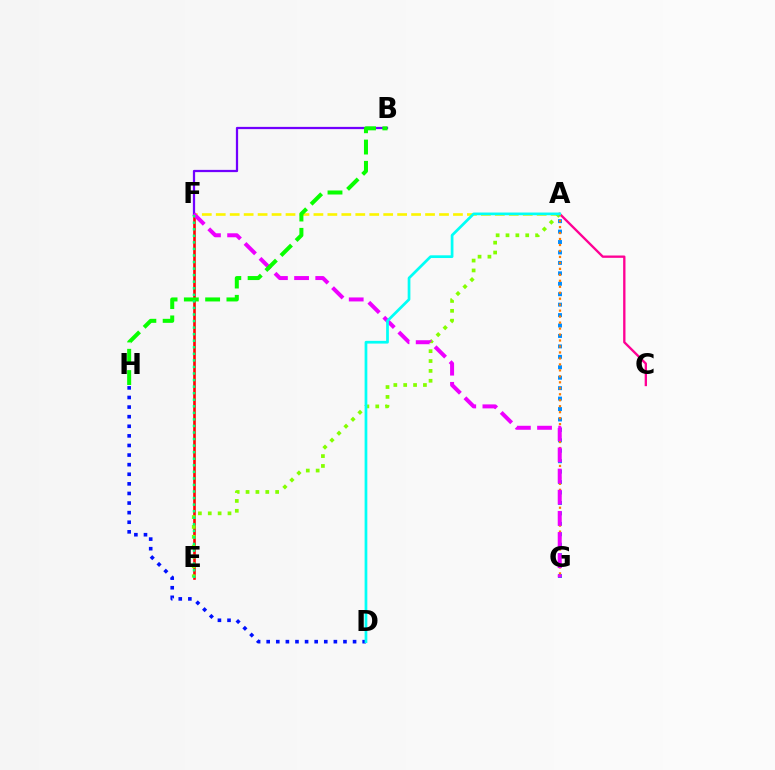{('A', 'G'): [{'color': '#008cff', 'line_style': 'dotted', 'thickness': 2.84}, {'color': '#ff7c00', 'line_style': 'dotted', 'thickness': 1.62}], ('A', 'F'): [{'color': '#fcf500', 'line_style': 'dashed', 'thickness': 1.9}], ('E', 'F'): [{'color': '#ff0000', 'line_style': 'solid', 'thickness': 1.89}, {'color': '#00ff74', 'line_style': 'dotted', 'thickness': 1.78}], ('A', 'C'): [{'color': '#ff0094', 'line_style': 'solid', 'thickness': 1.68}], ('A', 'E'): [{'color': '#84ff00', 'line_style': 'dotted', 'thickness': 2.68}], ('B', 'F'): [{'color': '#7200ff', 'line_style': 'solid', 'thickness': 1.62}], ('D', 'H'): [{'color': '#0010ff', 'line_style': 'dotted', 'thickness': 2.61}], ('F', 'G'): [{'color': '#ee00ff', 'line_style': 'dashed', 'thickness': 2.87}], ('B', 'H'): [{'color': '#08ff00', 'line_style': 'dashed', 'thickness': 2.89}], ('A', 'D'): [{'color': '#00fff6', 'line_style': 'solid', 'thickness': 1.96}]}